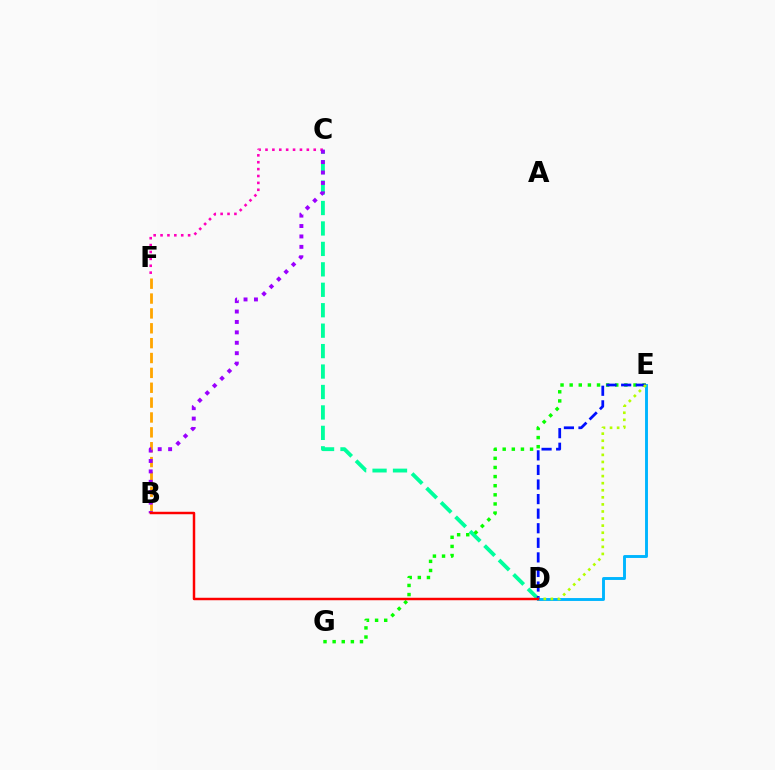{('C', 'D'): [{'color': '#00ff9d', 'line_style': 'dashed', 'thickness': 2.78}], ('E', 'G'): [{'color': '#08ff00', 'line_style': 'dotted', 'thickness': 2.48}], ('D', 'E'): [{'color': '#00b5ff', 'line_style': 'solid', 'thickness': 2.09}, {'color': '#0010ff', 'line_style': 'dashed', 'thickness': 1.98}, {'color': '#b3ff00', 'line_style': 'dotted', 'thickness': 1.92}], ('B', 'F'): [{'color': '#ffa500', 'line_style': 'dashed', 'thickness': 2.02}], ('C', 'F'): [{'color': '#ff00bd', 'line_style': 'dotted', 'thickness': 1.87}], ('B', 'C'): [{'color': '#9b00ff', 'line_style': 'dotted', 'thickness': 2.83}], ('B', 'D'): [{'color': '#ff0000', 'line_style': 'solid', 'thickness': 1.78}]}